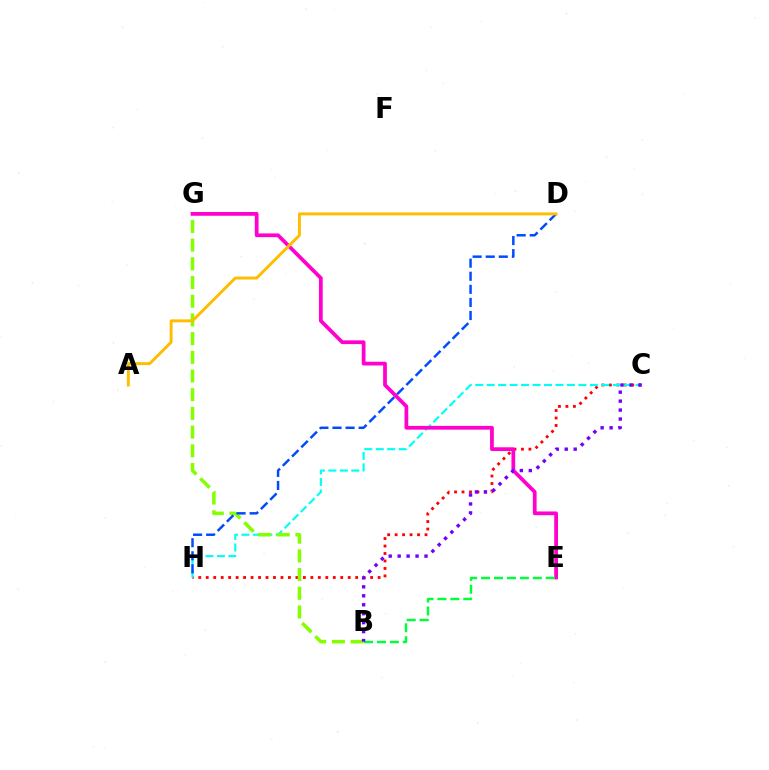{('C', 'H'): [{'color': '#ff0000', 'line_style': 'dotted', 'thickness': 2.03}, {'color': '#00fff6', 'line_style': 'dashed', 'thickness': 1.56}], ('B', 'G'): [{'color': '#84ff00', 'line_style': 'dashed', 'thickness': 2.54}], ('D', 'H'): [{'color': '#004bff', 'line_style': 'dashed', 'thickness': 1.78}], ('E', 'G'): [{'color': '#ff00cf', 'line_style': 'solid', 'thickness': 2.7}], ('A', 'D'): [{'color': '#ffbd00', 'line_style': 'solid', 'thickness': 2.11}], ('B', 'E'): [{'color': '#00ff39', 'line_style': 'dashed', 'thickness': 1.76}], ('B', 'C'): [{'color': '#7200ff', 'line_style': 'dotted', 'thickness': 2.43}]}